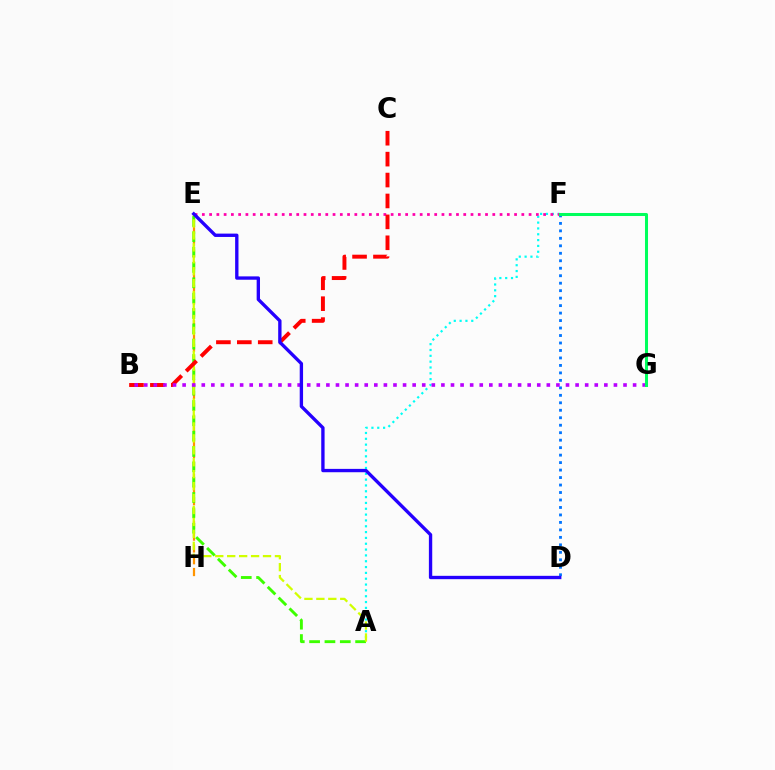{('D', 'F'): [{'color': '#0074ff', 'line_style': 'dotted', 'thickness': 2.03}], ('A', 'F'): [{'color': '#00fff6', 'line_style': 'dotted', 'thickness': 1.58}], ('E', 'F'): [{'color': '#ff00ac', 'line_style': 'dotted', 'thickness': 1.97}], ('E', 'H'): [{'color': '#ff9400', 'line_style': 'dashed', 'thickness': 1.6}], ('A', 'E'): [{'color': '#3dff00', 'line_style': 'dashed', 'thickness': 2.08}, {'color': '#d1ff00', 'line_style': 'dashed', 'thickness': 1.62}], ('B', 'C'): [{'color': '#ff0000', 'line_style': 'dashed', 'thickness': 2.84}], ('B', 'G'): [{'color': '#b900ff', 'line_style': 'dotted', 'thickness': 2.6}], ('D', 'E'): [{'color': '#2500ff', 'line_style': 'solid', 'thickness': 2.41}], ('F', 'G'): [{'color': '#00ff5c', 'line_style': 'solid', 'thickness': 2.18}]}